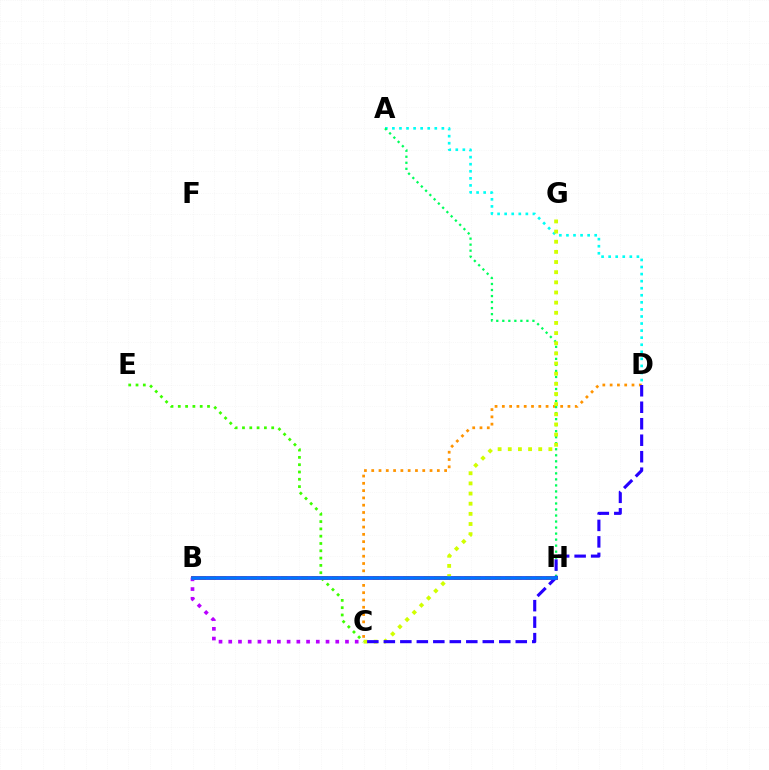{('A', 'D'): [{'color': '#00fff6', 'line_style': 'dotted', 'thickness': 1.92}], ('C', 'D'): [{'color': '#ff9400', 'line_style': 'dotted', 'thickness': 1.98}, {'color': '#2500ff', 'line_style': 'dashed', 'thickness': 2.24}], ('A', 'H'): [{'color': '#00ff5c', 'line_style': 'dotted', 'thickness': 1.64}], ('C', 'E'): [{'color': '#3dff00', 'line_style': 'dotted', 'thickness': 1.98}], ('B', 'H'): [{'color': '#ff0000', 'line_style': 'solid', 'thickness': 2.76}, {'color': '#ff00ac', 'line_style': 'dotted', 'thickness': 2.77}, {'color': '#0074ff', 'line_style': 'solid', 'thickness': 2.6}], ('B', 'C'): [{'color': '#b900ff', 'line_style': 'dotted', 'thickness': 2.64}], ('C', 'G'): [{'color': '#d1ff00', 'line_style': 'dotted', 'thickness': 2.76}]}